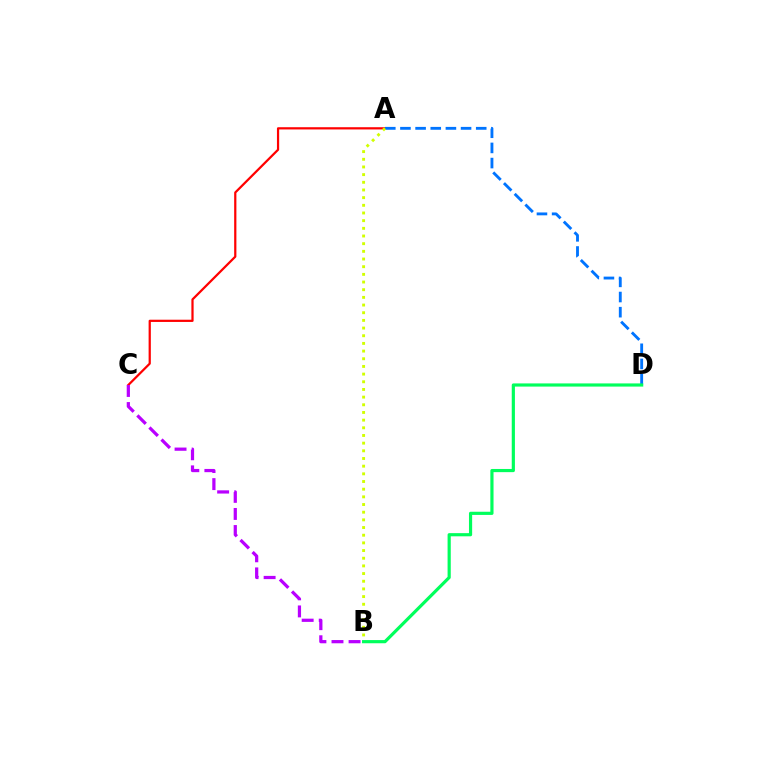{('A', 'C'): [{'color': '#ff0000', 'line_style': 'solid', 'thickness': 1.6}], ('B', 'C'): [{'color': '#b900ff', 'line_style': 'dashed', 'thickness': 2.32}], ('A', 'D'): [{'color': '#0074ff', 'line_style': 'dashed', 'thickness': 2.06}], ('A', 'B'): [{'color': '#d1ff00', 'line_style': 'dotted', 'thickness': 2.08}], ('B', 'D'): [{'color': '#00ff5c', 'line_style': 'solid', 'thickness': 2.29}]}